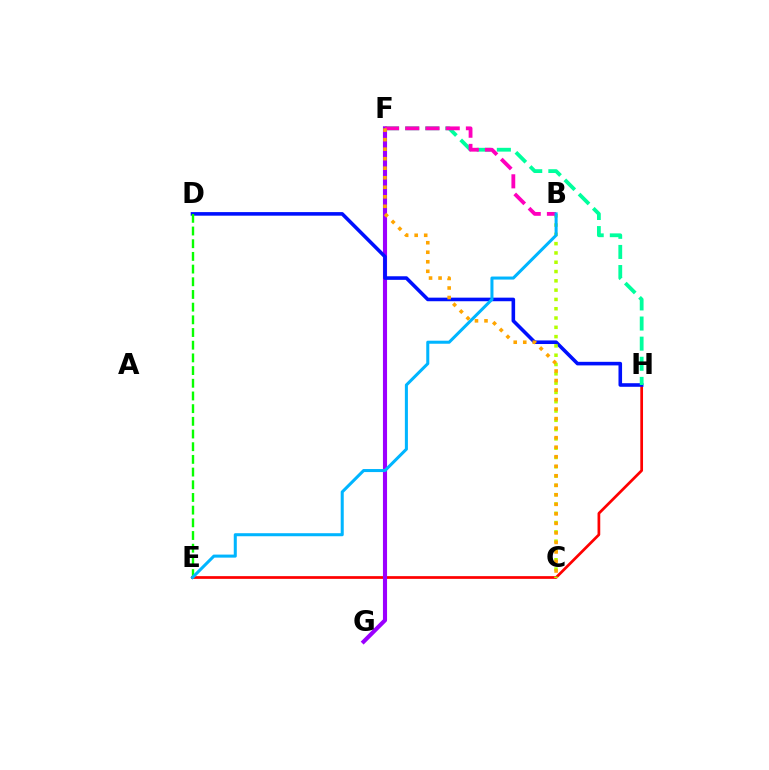{('E', 'H'): [{'color': '#ff0000', 'line_style': 'solid', 'thickness': 1.96}], ('F', 'G'): [{'color': '#9b00ff', 'line_style': 'solid', 'thickness': 2.96}], ('D', 'H'): [{'color': '#0010ff', 'line_style': 'solid', 'thickness': 2.58}], ('B', 'C'): [{'color': '#b3ff00', 'line_style': 'dotted', 'thickness': 2.53}], ('D', 'E'): [{'color': '#08ff00', 'line_style': 'dashed', 'thickness': 1.72}], ('F', 'H'): [{'color': '#00ff9d', 'line_style': 'dashed', 'thickness': 2.73}], ('B', 'F'): [{'color': '#ff00bd', 'line_style': 'dashed', 'thickness': 2.75}], ('C', 'F'): [{'color': '#ffa500', 'line_style': 'dotted', 'thickness': 2.59}], ('B', 'E'): [{'color': '#00b5ff', 'line_style': 'solid', 'thickness': 2.19}]}